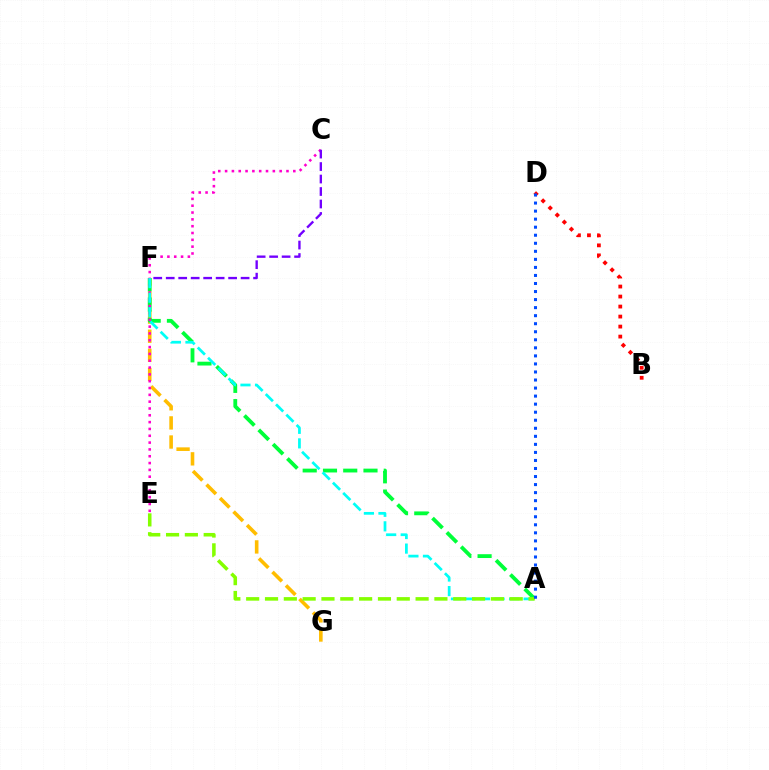{('B', 'D'): [{'color': '#ff0000', 'line_style': 'dotted', 'thickness': 2.72}], ('F', 'G'): [{'color': '#ffbd00', 'line_style': 'dashed', 'thickness': 2.6}], ('A', 'F'): [{'color': '#00ff39', 'line_style': 'dashed', 'thickness': 2.75}, {'color': '#00fff6', 'line_style': 'dashed', 'thickness': 1.98}], ('C', 'E'): [{'color': '#ff00cf', 'line_style': 'dotted', 'thickness': 1.85}], ('A', 'E'): [{'color': '#84ff00', 'line_style': 'dashed', 'thickness': 2.56}], ('C', 'F'): [{'color': '#7200ff', 'line_style': 'dashed', 'thickness': 1.7}], ('A', 'D'): [{'color': '#004bff', 'line_style': 'dotted', 'thickness': 2.19}]}